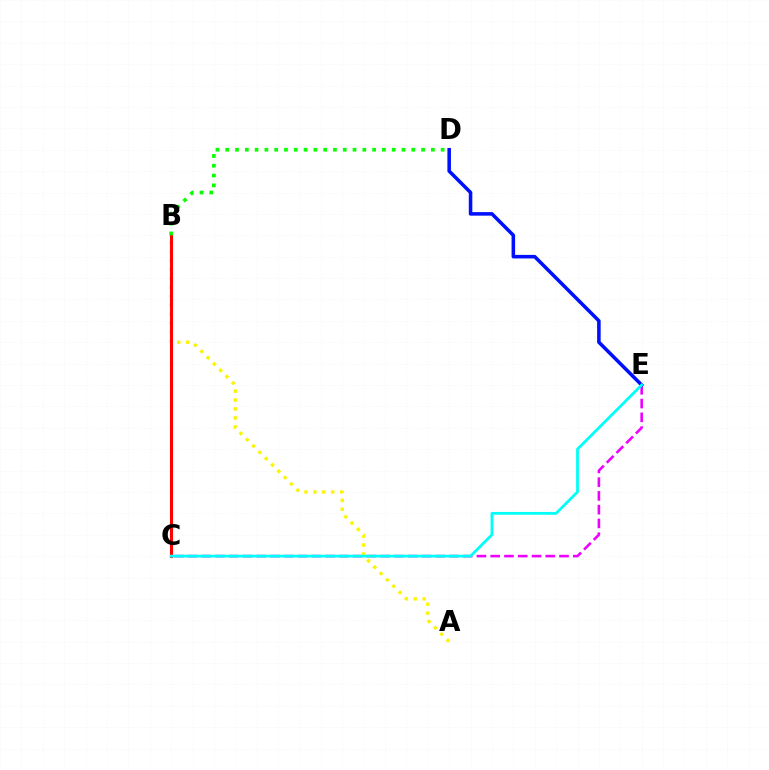{('A', 'B'): [{'color': '#fcf500', 'line_style': 'dotted', 'thickness': 2.43}], ('B', 'C'): [{'color': '#ff0000', 'line_style': 'solid', 'thickness': 2.2}], ('B', 'D'): [{'color': '#08ff00', 'line_style': 'dotted', 'thickness': 2.66}], ('C', 'E'): [{'color': '#ee00ff', 'line_style': 'dashed', 'thickness': 1.87}, {'color': '#00fff6', 'line_style': 'solid', 'thickness': 1.99}], ('D', 'E'): [{'color': '#0010ff', 'line_style': 'solid', 'thickness': 2.55}]}